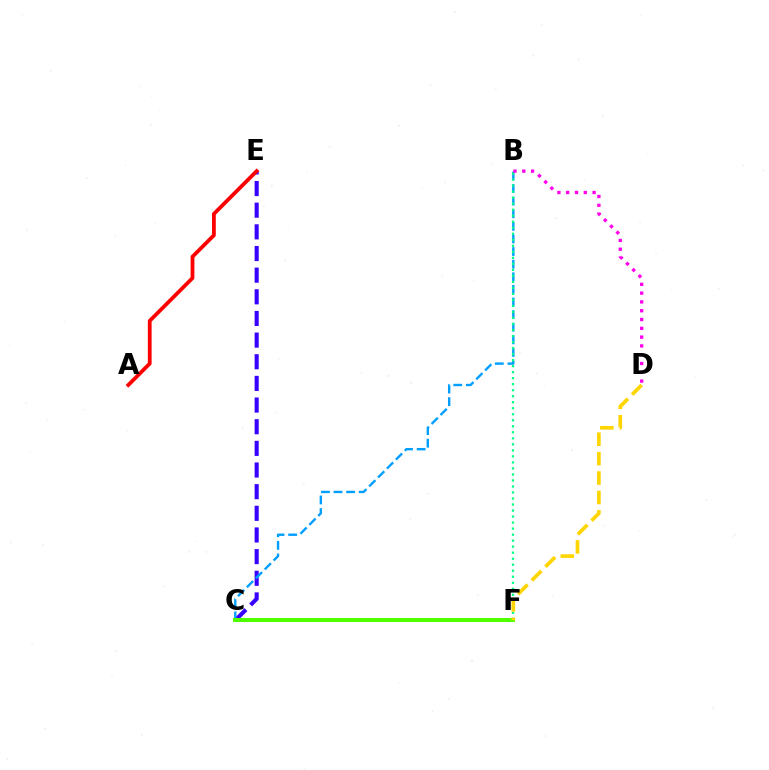{('C', 'E'): [{'color': '#3700ff', 'line_style': 'dashed', 'thickness': 2.94}], ('B', 'C'): [{'color': '#009eff', 'line_style': 'dashed', 'thickness': 1.71}], ('B', 'F'): [{'color': '#00ff86', 'line_style': 'dotted', 'thickness': 1.63}], ('B', 'D'): [{'color': '#ff00ed', 'line_style': 'dotted', 'thickness': 2.39}], ('A', 'E'): [{'color': '#ff0000', 'line_style': 'solid', 'thickness': 2.73}], ('C', 'F'): [{'color': '#4fff00', 'line_style': 'solid', 'thickness': 2.91}], ('D', 'F'): [{'color': '#ffd500', 'line_style': 'dashed', 'thickness': 2.64}]}